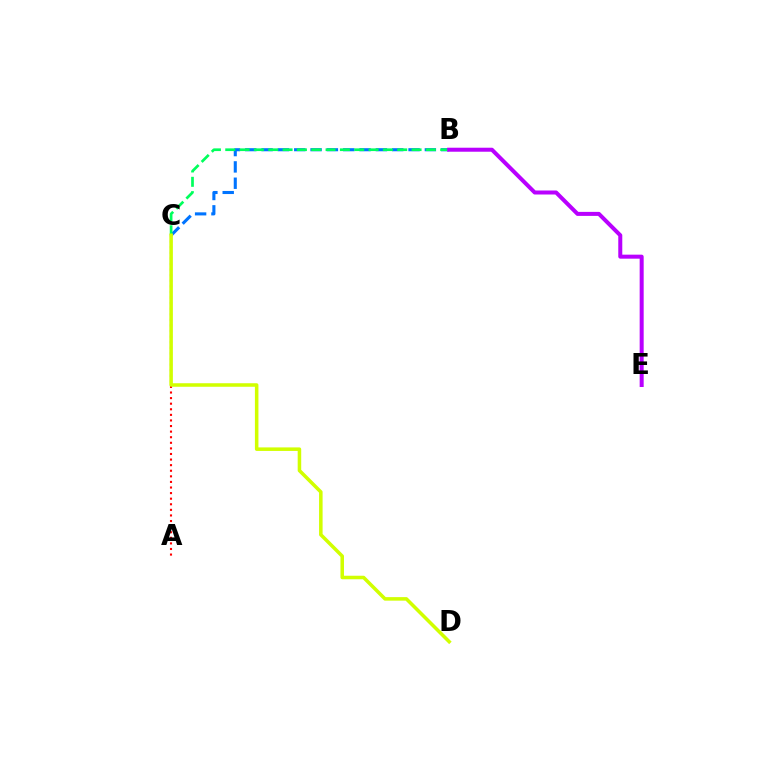{('B', 'C'): [{'color': '#0074ff', 'line_style': 'dashed', 'thickness': 2.22}, {'color': '#00ff5c', 'line_style': 'dashed', 'thickness': 1.95}], ('A', 'C'): [{'color': '#ff0000', 'line_style': 'dotted', 'thickness': 1.52}], ('B', 'E'): [{'color': '#b900ff', 'line_style': 'solid', 'thickness': 2.89}], ('C', 'D'): [{'color': '#d1ff00', 'line_style': 'solid', 'thickness': 2.54}]}